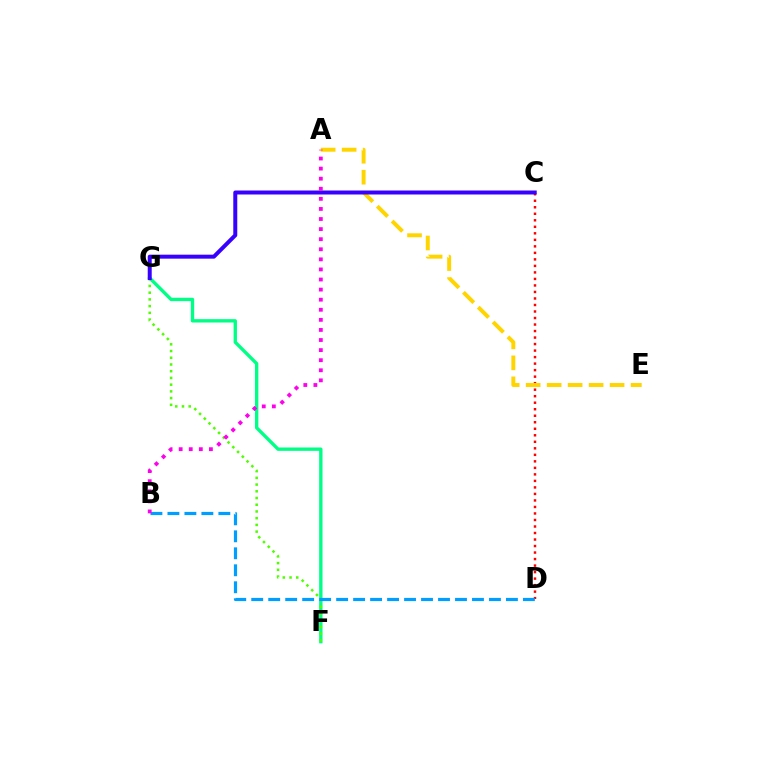{('F', 'G'): [{'color': '#00ff86', 'line_style': 'solid', 'thickness': 2.42}, {'color': '#4fff00', 'line_style': 'dotted', 'thickness': 1.83}], ('C', 'D'): [{'color': '#ff0000', 'line_style': 'dotted', 'thickness': 1.77}], ('A', 'E'): [{'color': '#ffd500', 'line_style': 'dashed', 'thickness': 2.85}], ('B', 'D'): [{'color': '#009eff', 'line_style': 'dashed', 'thickness': 2.31}], ('C', 'G'): [{'color': '#3700ff', 'line_style': 'solid', 'thickness': 2.86}], ('A', 'B'): [{'color': '#ff00ed', 'line_style': 'dotted', 'thickness': 2.74}]}